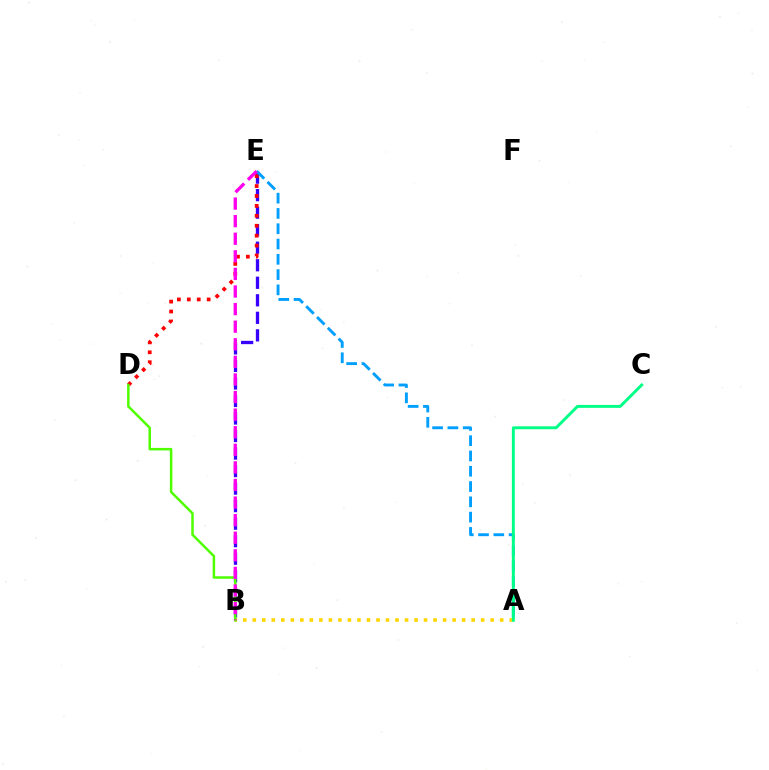{('B', 'E'): [{'color': '#3700ff', 'line_style': 'dashed', 'thickness': 2.38}, {'color': '#ff00ed', 'line_style': 'dashed', 'thickness': 2.39}], ('D', 'E'): [{'color': '#ff0000', 'line_style': 'dotted', 'thickness': 2.7}], ('A', 'E'): [{'color': '#009eff', 'line_style': 'dashed', 'thickness': 2.08}], ('A', 'B'): [{'color': '#ffd500', 'line_style': 'dotted', 'thickness': 2.59}], ('A', 'C'): [{'color': '#00ff86', 'line_style': 'solid', 'thickness': 2.11}], ('B', 'D'): [{'color': '#4fff00', 'line_style': 'solid', 'thickness': 1.8}]}